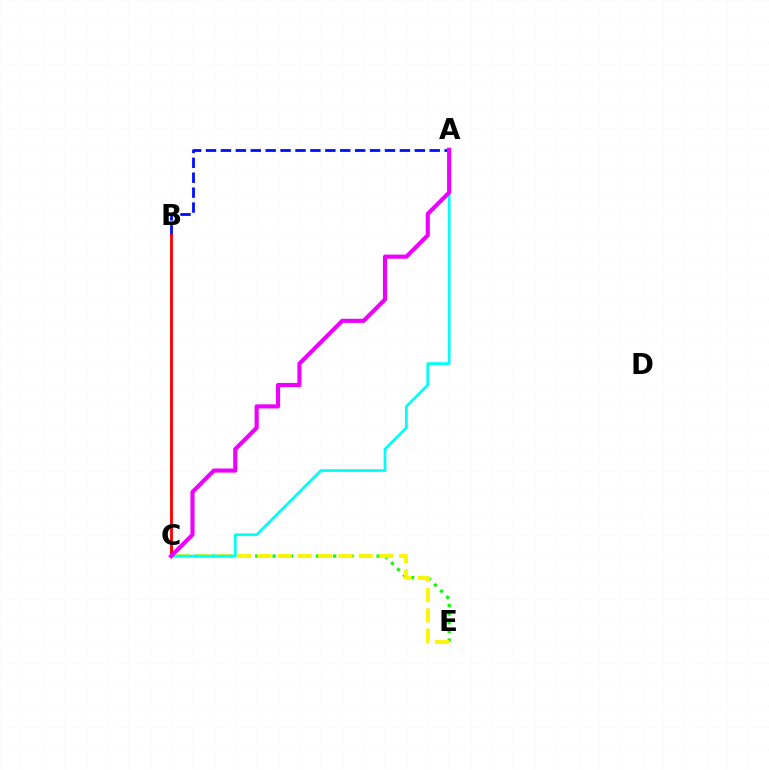{('A', 'B'): [{'color': '#0010ff', 'line_style': 'dashed', 'thickness': 2.03}], ('C', 'E'): [{'color': '#08ff00', 'line_style': 'dotted', 'thickness': 2.35}, {'color': '#fcf500', 'line_style': 'dashed', 'thickness': 2.75}], ('B', 'C'): [{'color': '#ff0000', 'line_style': 'solid', 'thickness': 2.05}], ('A', 'C'): [{'color': '#00fff6', 'line_style': 'solid', 'thickness': 1.99}, {'color': '#ee00ff', 'line_style': 'solid', 'thickness': 2.97}]}